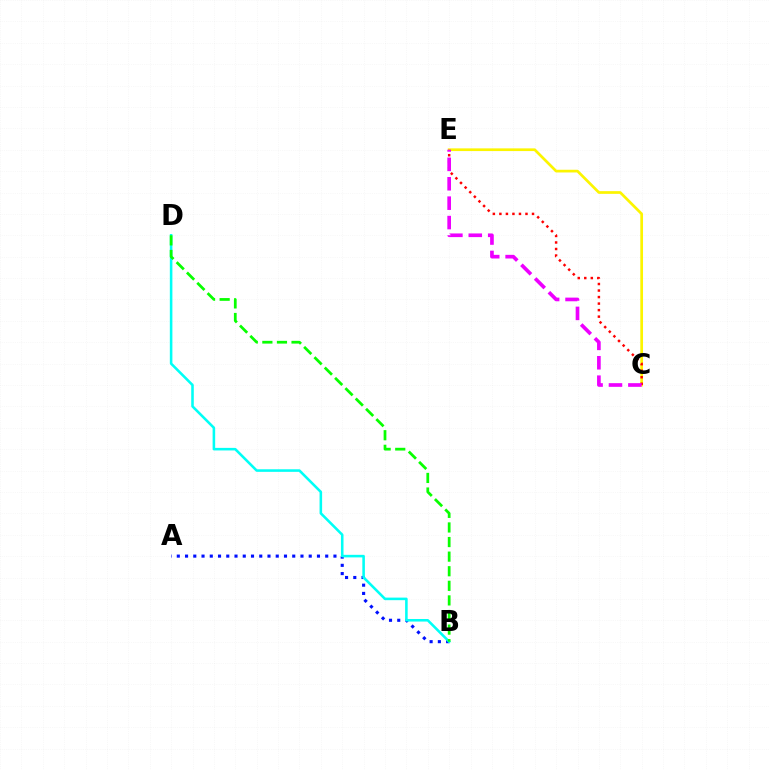{('C', 'E'): [{'color': '#fcf500', 'line_style': 'solid', 'thickness': 1.95}, {'color': '#ff0000', 'line_style': 'dotted', 'thickness': 1.77}, {'color': '#ee00ff', 'line_style': 'dashed', 'thickness': 2.64}], ('A', 'B'): [{'color': '#0010ff', 'line_style': 'dotted', 'thickness': 2.24}], ('B', 'D'): [{'color': '#00fff6', 'line_style': 'solid', 'thickness': 1.85}, {'color': '#08ff00', 'line_style': 'dashed', 'thickness': 1.98}]}